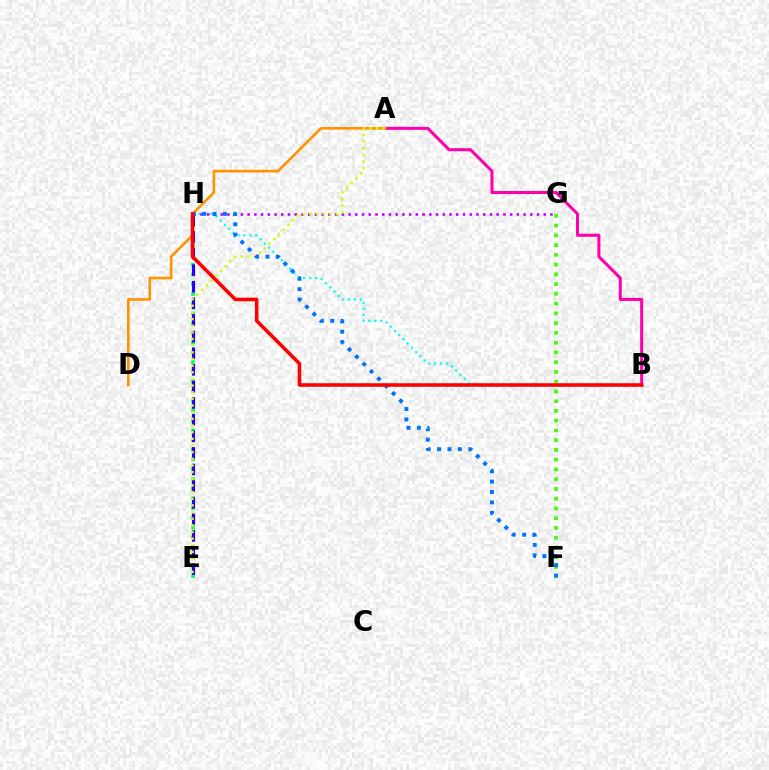{('E', 'H'): [{'color': '#00ff5c', 'line_style': 'dotted', 'thickness': 2.64}, {'color': '#2500ff', 'line_style': 'dashed', 'thickness': 2.26}], ('A', 'B'): [{'color': '#ff00ac', 'line_style': 'solid', 'thickness': 2.19}], ('A', 'D'): [{'color': '#ff9400', 'line_style': 'solid', 'thickness': 1.91}], ('B', 'H'): [{'color': '#00fff6', 'line_style': 'dotted', 'thickness': 1.62}, {'color': '#ff0000', 'line_style': 'solid', 'thickness': 2.56}], ('G', 'H'): [{'color': '#b900ff', 'line_style': 'dotted', 'thickness': 1.83}], ('A', 'E'): [{'color': '#d1ff00', 'line_style': 'dotted', 'thickness': 1.81}], ('F', 'G'): [{'color': '#3dff00', 'line_style': 'dotted', 'thickness': 2.65}], ('F', 'H'): [{'color': '#0074ff', 'line_style': 'dotted', 'thickness': 2.82}]}